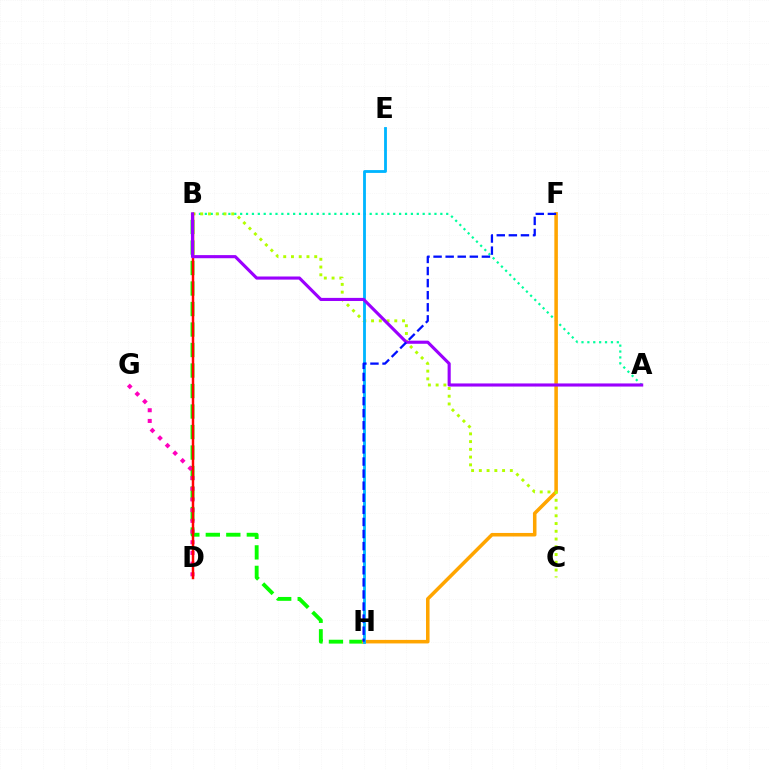{('B', 'H'): [{'color': '#08ff00', 'line_style': 'dashed', 'thickness': 2.79}], ('A', 'B'): [{'color': '#00ff9d', 'line_style': 'dotted', 'thickness': 1.6}, {'color': '#9b00ff', 'line_style': 'solid', 'thickness': 2.25}], ('F', 'H'): [{'color': '#ffa500', 'line_style': 'solid', 'thickness': 2.55}, {'color': '#0010ff', 'line_style': 'dashed', 'thickness': 1.64}], ('D', 'G'): [{'color': '#ff00bd', 'line_style': 'dotted', 'thickness': 2.91}], ('B', 'C'): [{'color': '#b3ff00', 'line_style': 'dotted', 'thickness': 2.11}], ('E', 'H'): [{'color': '#00b5ff', 'line_style': 'solid', 'thickness': 2.03}], ('B', 'D'): [{'color': '#ff0000', 'line_style': 'solid', 'thickness': 1.79}]}